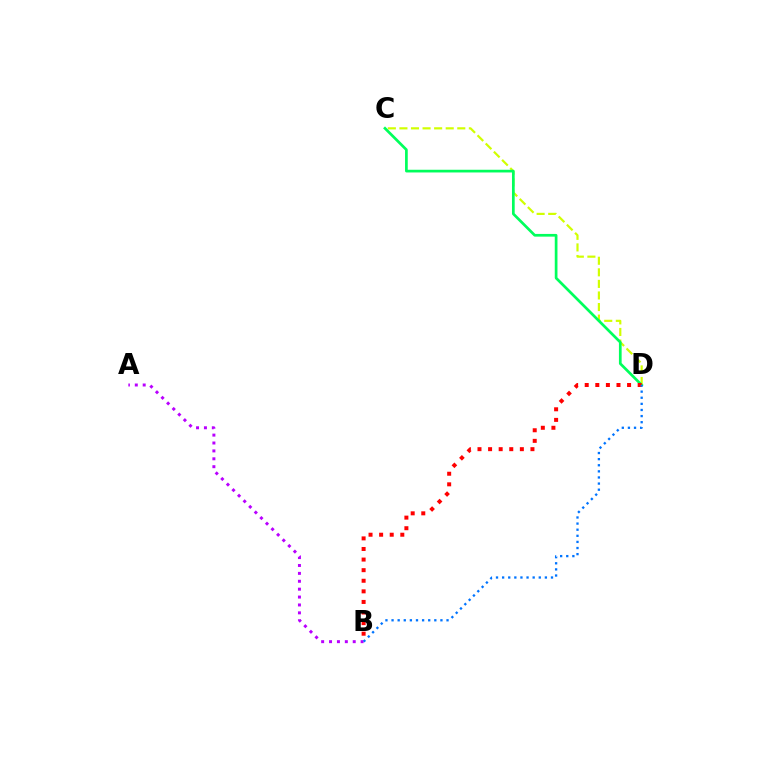{('C', 'D'): [{'color': '#d1ff00', 'line_style': 'dashed', 'thickness': 1.57}, {'color': '#00ff5c', 'line_style': 'solid', 'thickness': 1.95}], ('A', 'B'): [{'color': '#b900ff', 'line_style': 'dotted', 'thickness': 2.15}], ('B', 'D'): [{'color': '#ff0000', 'line_style': 'dotted', 'thickness': 2.88}, {'color': '#0074ff', 'line_style': 'dotted', 'thickness': 1.66}]}